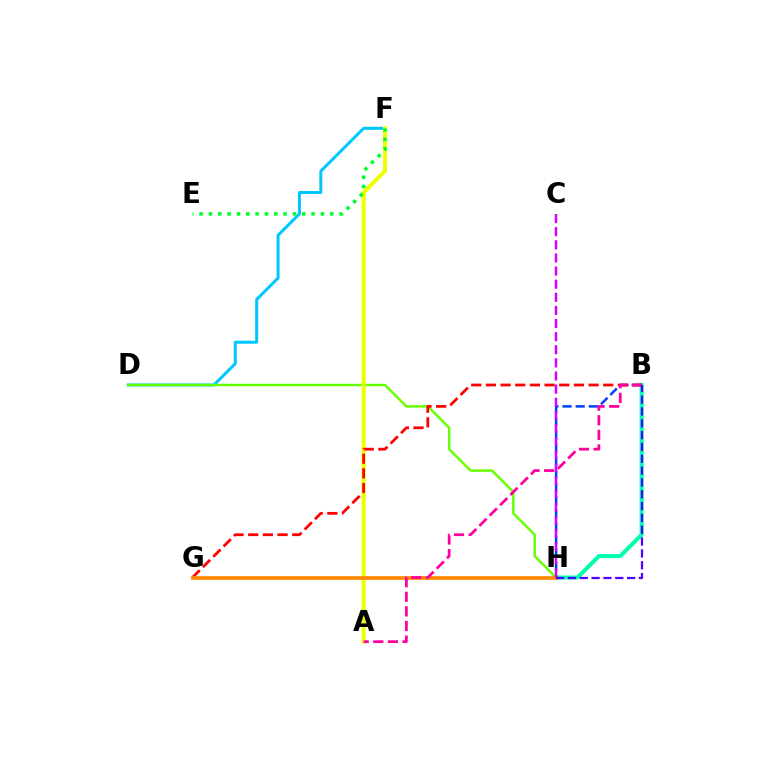{('B', 'H'): [{'color': '#00ffaf', 'line_style': 'solid', 'thickness': 2.92}, {'color': '#003fff', 'line_style': 'dashed', 'thickness': 1.79}, {'color': '#4f00ff', 'line_style': 'dashed', 'thickness': 1.61}], ('D', 'F'): [{'color': '#00c7ff', 'line_style': 'solid', 'thickness': 2.18}], ('D', 'H'): [{'color': '#66ff00', 'line_style': 'solid', 'thickness': 1.76}], ('A', 'F'): [{'color': '#eeff00', 'line_style': 'solid', 'thickness': 2.93}], ('B', 'G'): [{'color': '#ff0000', 'line_style': 'dashed', 'thickness': 1.99}], ('G', 'H'): [{'color': '#ff8800', 'line_style': 'solid', 'thickness': 2.65}], ('E', 'F'): [{'color': '#00ff27', 'line_style': 'dotted', 'thickness': 2.54}], ('A', 'B'): [{'color': '#ff00a0', 'line_style': 'dashed', 'thickness': 1.98}], ('C', 'H'): [{'color': '#d600ff', 'line_style': 'dashed', 'thickness': 1.78}]}